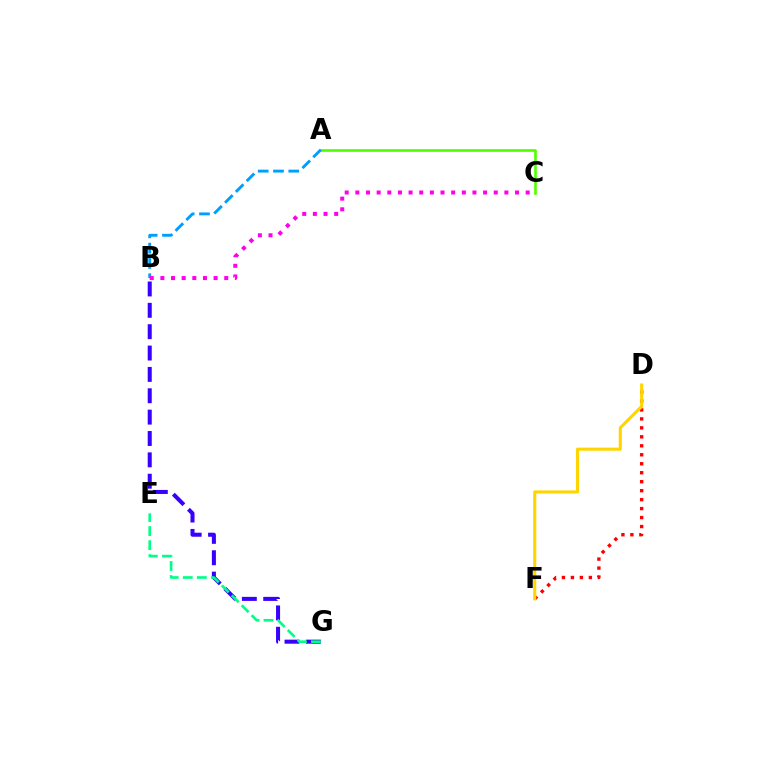{('B', 'G'): [{'color': '#3700ff', 'line_style': 'dashed', 'thickness': 2.9}], ('E', 'G'): [{'color': '#00ff86', 'line_style': 'dashed', 'thickness': 1.91}], ('A', 'C'): [{'color': '#4fff00', 'line_style': 'solid', 'thickness': 1.89}], ('A', 'B'): [{'color': '#009eff', 'line_style': 'dashed', 'thickness': 2.08}], ('D', 'F'): [{'color': '#ff0000', 'line_style': 'dotted', 'thickness': 2.44}, {'color': '#ffd500', 'line_style': 'solid', 'thickness': 2.22}], ('B', 'C'): [{'color': '#ff00ed', 'line_style': 'dotted', 'thickness': 2.89}]}